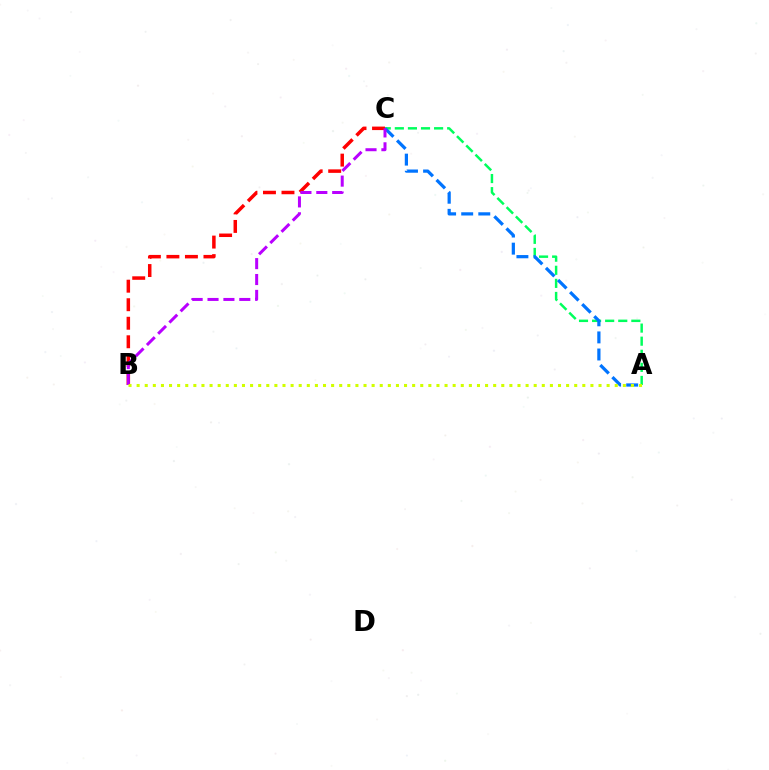{('B', 'C'): [{'color': '#ff0000', 'line_style': 'dashed', 'thickness': 2.52}, {'color': '#b900ff', 'line_style': 'dashed', 'thickness': 2.16}], ('A', 'C'): [{'color': '#00ff5c', 'line_style': 'dashed', 'thickness': 1.78}, {'color': '#0074ff', 'line_style': 'dashed', 'thickness': 2.32}], ('A', 'B'): [{'color': '#d1ff00', 'line_style': 'dotted', 'thickness': 2.2}]}